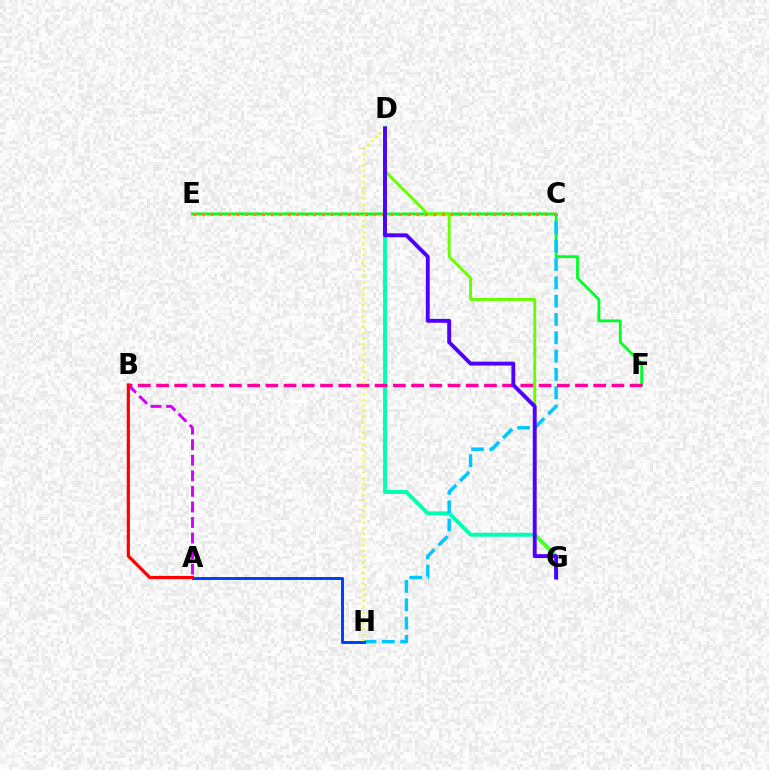{('D', 'G'): [{'color': '#00ffaf', 'line_style': 'solid', 'thickness': 2.81}, {'color': '#66ff00', 'line_style': 'solid', 'thickness': 2.12}, {'color': '#4f00ff', 'line_style': 'solid', 'thickness': 2.81}], ('A', 'B'): [{'color': '#d600ff', 'line_style': 'dashed', 'thickness': 2.11}, {'color': '#ff0000', 'line_style': 'solid', 'thickness': 2.28}], ('E', 'F'): [{'color': '#00ff27', 'line_style': 'solid', 'thickness': 2.01}], ('C', 'H'): [{'color': '#00c7ff', 'line_style': 'dashed', 'thickness': 2.49}], ('A', 'H'): [{'color': '#003fff', 'line_style': 'solid', 'thickness': 2.13}], ('B', 'F'): [{'color': '#ff00a0', 'line_style': 'dashed', 'thickness': 2.47}], ('D', 'H'): [{'color': '#eeff00', 'line_style': 'dotted', 'thickness': 1.52}], ('C', 'E'): [{'color': '#ff8800', 'line_style': 'dotted', 'thickness': 2.33}]}